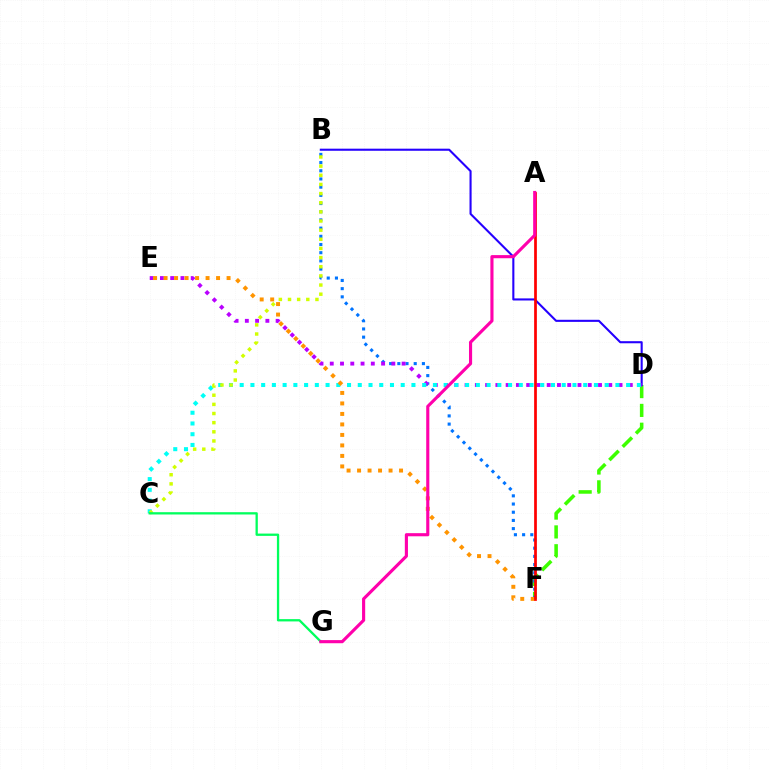{('D', 'F'): [{'color': '#3dff00', 'line_style': 'dashed', 'thickness': 2.56}], ('B', 'F'): [{'color': '#0074ff', 'line_style': 'dotted', 'thickness': 2.23}], ('B', 'D'): [{'color': '#2500ff', 'line_style': 'solid', 'thickness': 1.51}], ('D', 'E'): [{'color': '#b900ff', 'line_style': 'dotted', 'thickness': 2.79}], ('C', 'D'): [{'color': '#00fff6', 'line_style': 'dotted', 'thickness': 2.92}], ('E', 'F'): [{'color': '#ff9400', 'line_style': 'dotted', 'thickness': 2.85}], ('B', 'C'): [{'color': '#d1ff00', 'line_style': 'dotted', 'thickness': 2.49}], ('C', 'G'): [{'color': '#00ff5c', 'line_style': 'solid', 'thickness': 1.65}], ('A', 'F'): [{'color': '#ff0000', 'line_style': 'solid', 'thickness': 1.97}], ('A', 'G'): [{'color': '#ff00ac', 'line_style': 'solid', 'thickness': 2.25}]}